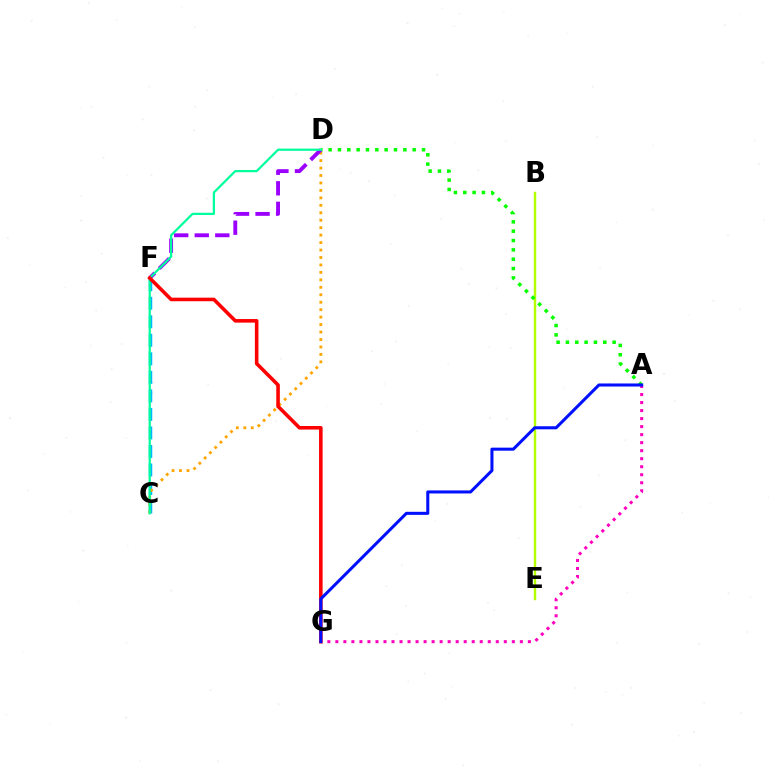{('B', 'E'): [{'color': '#b3ff00', 'line_style': 'solid', 'thickness': 1.75}], ('C', 'F'): [{'color': '#00b5ff', 'line_style': 'dashed', 'thickness': 2.52}], ('A', 'D'): [{'color': '#08ff00', 'line_style': 'dotted', 'thickness': 2.54}], ('C', 'D'): [{'color': '#ffa500', 'line_style': 'dotted', 'thickness': 2.03}, {'color': '#00ff9d', 'line_style': 'solid', 'thickness': 1.6}], ('D', 'F'): [{'color': '#9b00ff', 'line_style': 'dashed', 'thickness': 2.79}], ('A', 'G'): [{'color': '#ff00bd', 'line_style': 'dotted', 'thickness': 2.18}, {'color': '#0010ff', 'line_style': 'solid', 'thickness': 2.19}], ('F', 'G'): [{'color': '#ff0000', 'line_style': 'solid', 'thickness': 2.58}]}